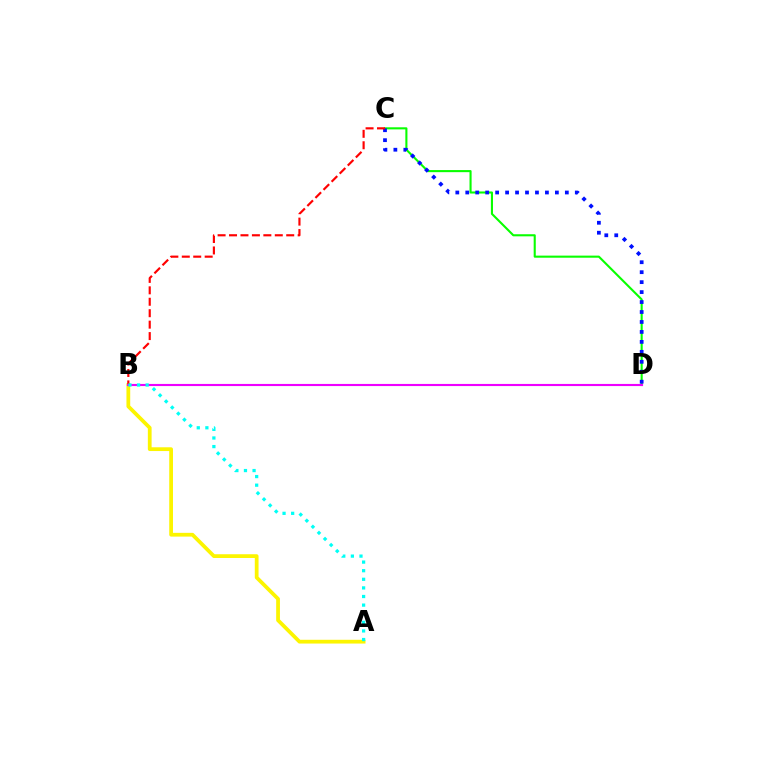{('C', 'D'): [{'color': '#08ff00', 'line_style': 'solid', 'thickness': 1.51}, {'color': '#0010ff', 'line_style': 'dotted', 'thickness': 2.71}], ('A', 'B'): [{'color': '#fcf500', 'line_style': 'solid', 'thickness': 2.71}, {'color': '#00fff6', 'line_style': 'dotted', 'thickness': 2.34}], ('B', 'C'): [{'color': '#ff0000', 'line_style': 'dashed', 'thickness': 1.55}], ('B', 'D'): [{'color': '#ee00ff', 'line_style': 'solid', 'thickness': 1.53}]}